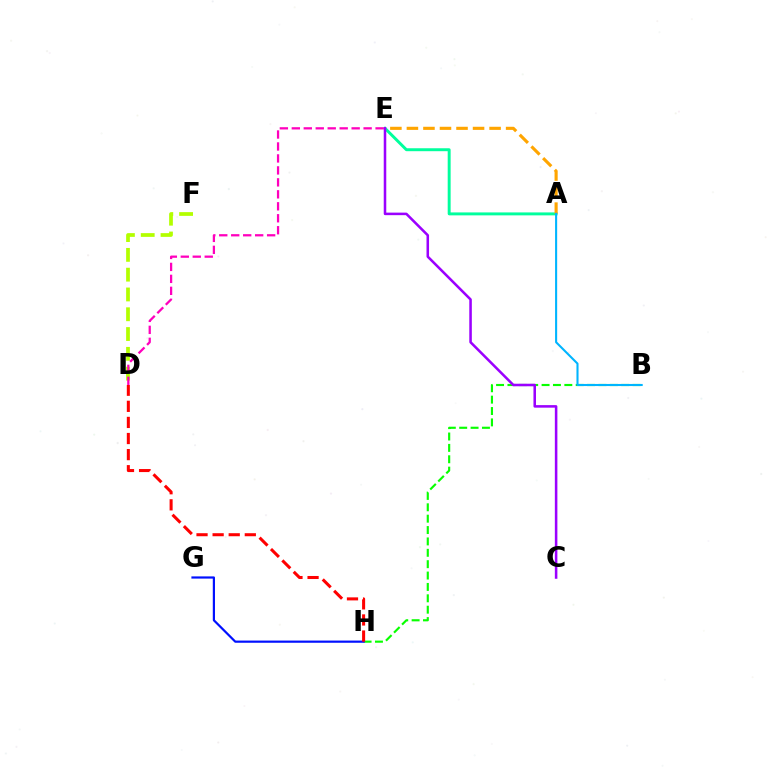{('B', 'H'): [{'color': '#08ff00', 'line_style': 'dashed', 'thickness': 1.55}], ('A', 'E'): [{'color': '#00ff9d', 'line_style': 'solid', 'thickness': 2.12}, {'color': '#ffa500', 'line_style': 'dashed', 'thickness': 2.25}], ('A', 'B'): [{'color': '#00b5ff', 'line_style': 'solid', 'thickness': 1.5}], ('D', 'F'): [{'color': '#b3ff00', 'line_style': 'dashed', 'thickness': 2.69}], ('G', 'H'): [{'color': '#0010ff', 'line_style': 'solid', 'thickness': 1.58}], ('D', 'H'): [{'color': '#ff0000', 'line_style': 'dashed', 'thickness': 2.19}], ('C', 'E'): [{'color': '#9b00ff', 'line_style': 'solid', 'thickness': 1.83}], ('D', 'E'): [{'color': '#ff00bd', 'line_style': 'dashed', 'thickness': 1.63}]}